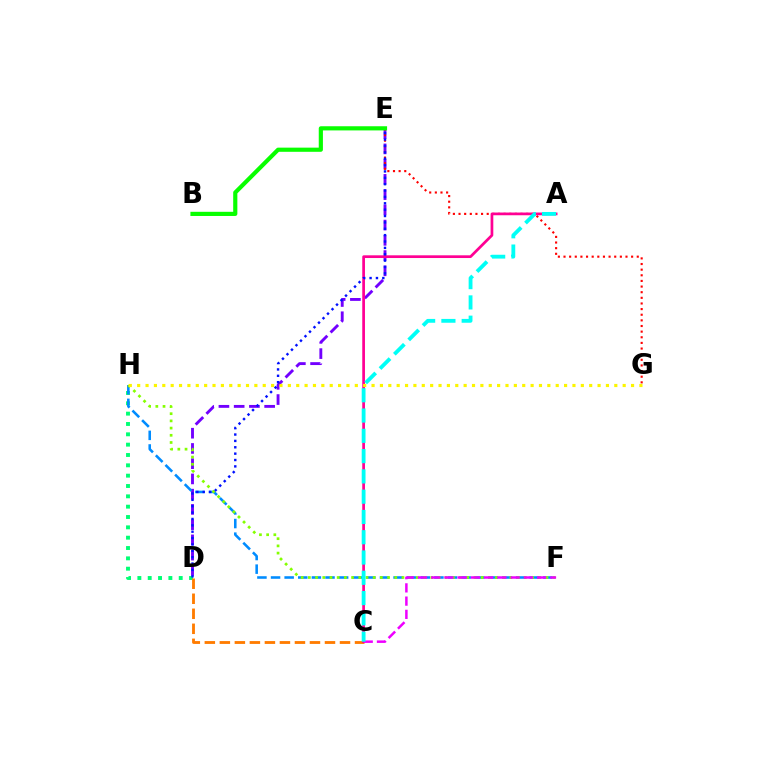{('D', 'E'): [{'color': '#7200ff', 'line_style': 'dashed', 'thickness': 2.07}, {'color': '#0010ff', 'line_style': 'dotted', 'thickness': 1.73}], ('D', 'H'): [{'color': '#00ff74', 'line_style': 'dotted', 'thickness': 2.81}], ('E', 'G'): [{'color': '#ff0000', 'line_style': 'dotted', 'thickness': 1.53}], ('F', 'H'): [{'color': '#008cff', 'line_style': 'dashed', 'thickness': 1.85}, {'color': '#84ff00', 'line_style': 'dotted', 'thickness': 1.96}], ('C', 'D'): [{'color': '#ff7c00', 'line_style': 'dashed', 'thickness': 2.04}], ('A', 'C'): [{'color': '#ff0094', 'line_style': 'solid', 'thickness': 1.96}, {'color': '#00fff6', 'line_style': 'dashed', 'thickness': 2.75}], ('C', 'F'): [{'color': '#ee00ff', 'line_style': 'dashed', 'thickness': 1.8}], ('B', 'E'): [{'color': '#08ff00', 'line_style': 'solid', 'thickness': 3.0}], ('G', 'H'): [{'color': '#fcf500', 'line_style': 'dotted', 'thickness': 2.27}]}